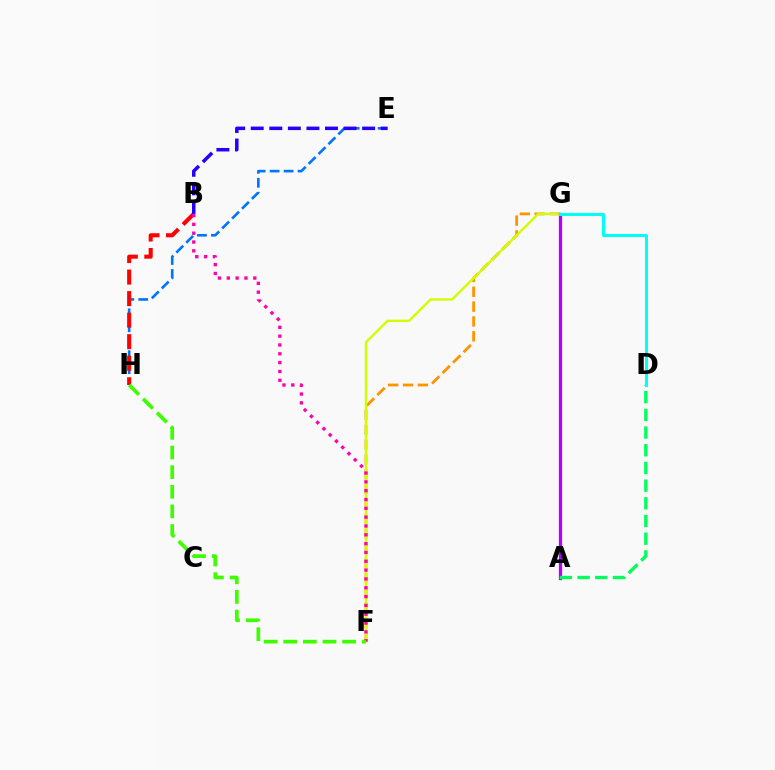{('E', 'H'): [{'color': '#0074ff', 'line_style': 'dashed', 'thickness': 1.9}], ('B', 'H'): [{'color': '#ff0000', 'line_style': 'dashed', 'thickness': 2.93}], ('F', 'G'): [{'color': '#ff9400', 'line_style': 'dashed', 'thickness': 2.02}, {'color': '#d1ff00', 'line_style': 'solid', 'thickness': 1.73}], ('B', 'F'): [{'color': '#ff00ac', 'line_style': 'dotted', 'thickness': 2.4}], ('A', 'G'): [{'color': '#b900ff', 'line_style': 'solid', 'thickness': 2.34}], ('B', 'E'): [{'color': '#2500ff', 'line_style': 'dashed', 'thickness': 2.52}], ('A', 'D'): [{'color': '#00ff5c', 'line_style': 'dashed', 'thickness': 2.4}], ('D', 'G'): [{'color': '#00fff6', 'line_style': 'solid', 'thickness': 2.19}], ('F', 'H'): [{'color': '#3dff00', 'line_style': 'dashed', 'thickness': 2.67}]}